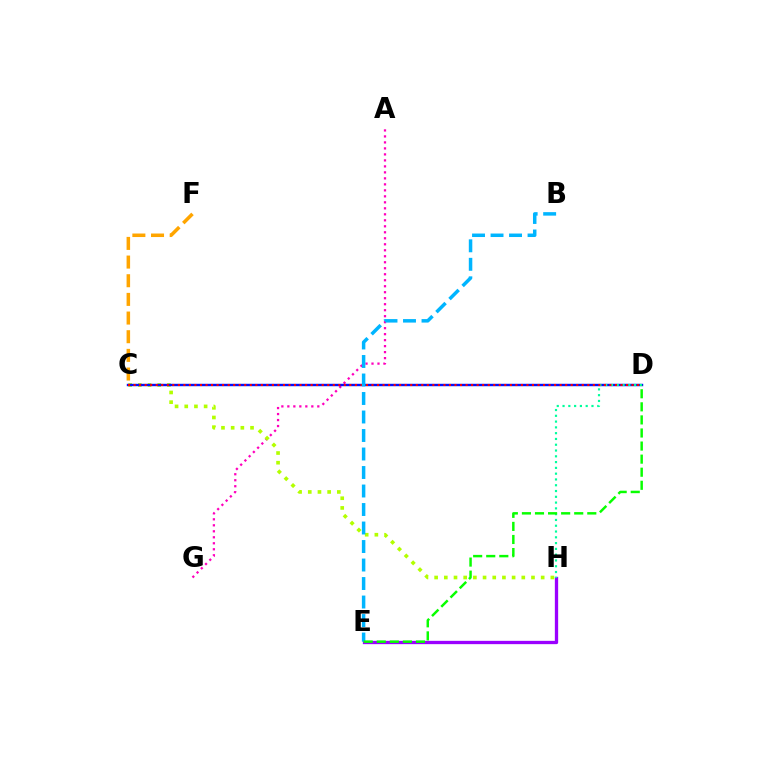{('E', 'H'): [{'color': '#9b00ff', 'line_style': 'solid', 'thickness': 2.38}], ('A', 'G'): [{'color': '#ff00bd', 'line_style': 'dotted', 'thickness': 1.63}], ('C', 'H'): [{'color': '#b3ff00', 'line_style': 'dotted', 'thickness': 2.63}], ('C', 'D'): [{'color': '#0010ff', 'line_style': 'solid', 'thickness': 1.74}, {'color': '#ff0000', 'line_style': 'dotted', 'thickness': 1.5}], ('D', 'H'): [{'color': '#00ff9d', 'line_style': 'dotted', 'thickness': 1.57}], ('C', 'F'): [{'color': '#ffa500', 'line_style': 'dashed', 'thickness': 2.54}], ('B', 'E'): [{'color': '#00b5ff', 'line_style': 'dashed', 'thickness': 2.51}], ('D', 'E'): [{'color': '#08ff00', 'line_style': 'dashed', 'thickness': 1.78}]}